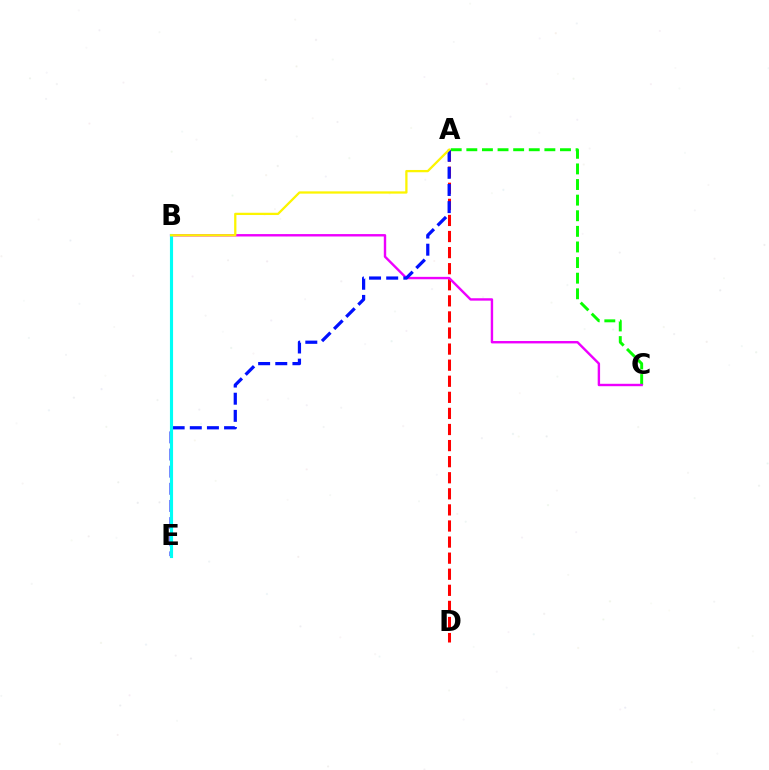{('A', 'C'): [{'color': '#08ff00', 'line_style': 'dashed', 'thickness': 2.12}], ('A', 'D'): [{'color': '#ff0000', 'line_style': 'dashed', 'thickness': 2.18}], ('B', 'C'): [{'color': '#ee00ff', 'line_style': 'solid', 'thickness': 1.73}], ('A', 'E'): [{'color': '#0010ff', 'line_style': 'dashed', 'thickness': 2.33}], ('B', 'E'): [{'color': '#00fff6', 'line_style': 'solid', 'thickness': 2.25}], ('A', 'B'): [{'color': '#fcf500', 'line_style': 'solid', 'thickness': 1.64}]}